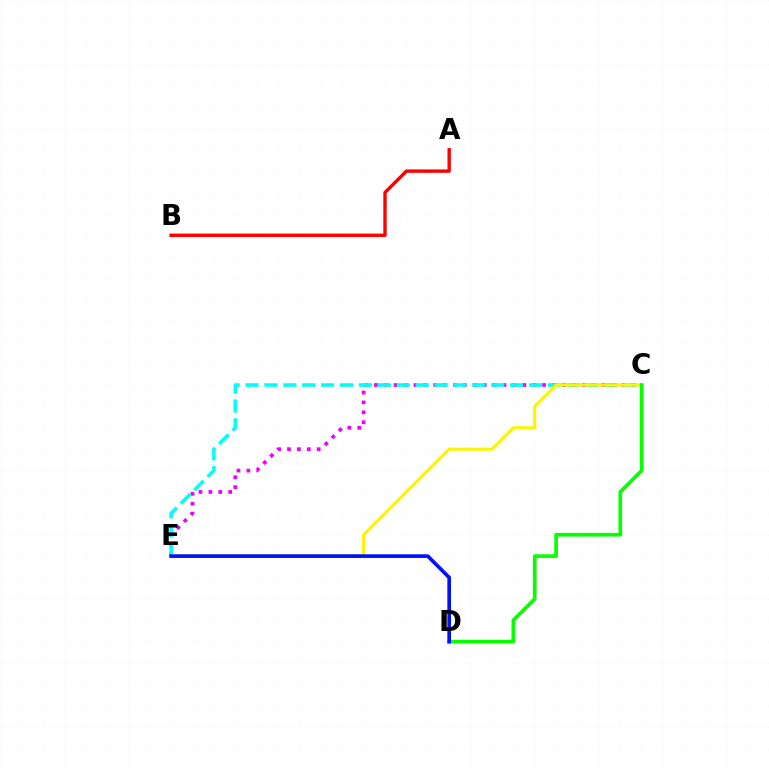{('C', 'E'): [{'color': '#ee00ff', 'line_style': 'dotted', 'thickness': 2.69}, {'color': '#00fff6', 'line_style': 'dashed', 'thickness': 2.57}, {'color': '#fcf500', 'line_style': 'solid', 'thickness': 2.23}], ('A', 'B'): [{'color': '#ff0000', 'line_style': 'solid', 'thickness': 2.44}], ('C', 'D'): [{'color': '#08ff00', 'line_style': 'solid', 'thickness': 2.65}], ('D', 'E'): [{'color': '#0010ff', 'line_style': 'solid', 'thickness': 2.63}]}